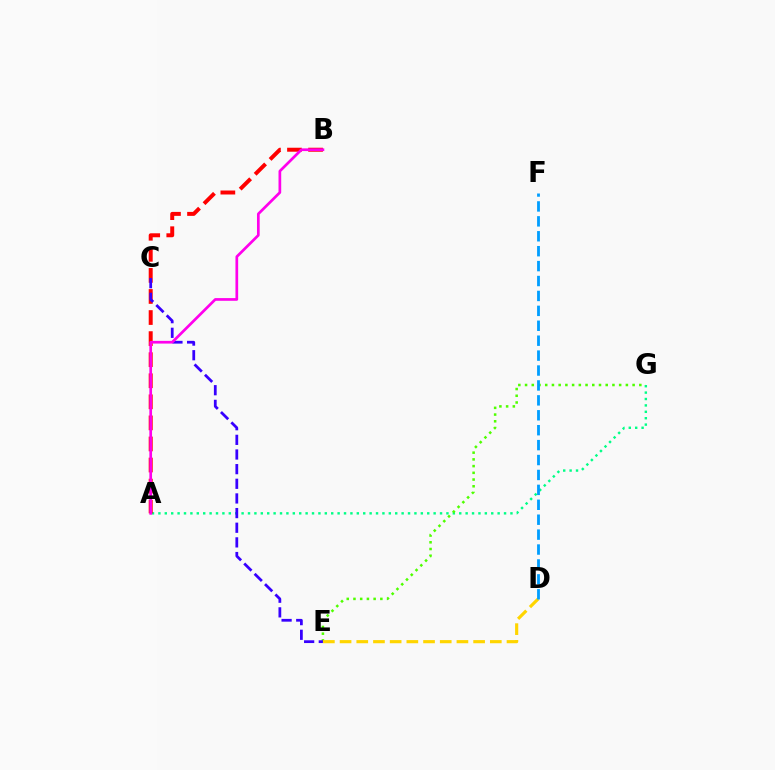{('A', 'G'): [{'color': '#00ff86', 'line_style': 'dotted', 'thickness': 1.74}], ('E', 'G'): [{'color': '#4fff00', 'line_style': 'dotted', 'thickness': 1.83}], ('A', 'B'): [{'color': '#ff0000', 'line_style': 'dashed', 'thickness': 2.86}, {'color': '#ff00ed', 'line_style': 'solid', 'thickness': 1.95}], ('C', 'E'): [{'color': '#3700ff', 'line_style': 'dashed', 'thickness': 1.99}], ('D', 'E'): [{'color': '#ffd500', 'line_style': 'dashed', 'thickness': 2.27}], ('D', 'F'): [{'color': '#009eff', 'line_style': 'dashed', 'thickness': 2.03}]}